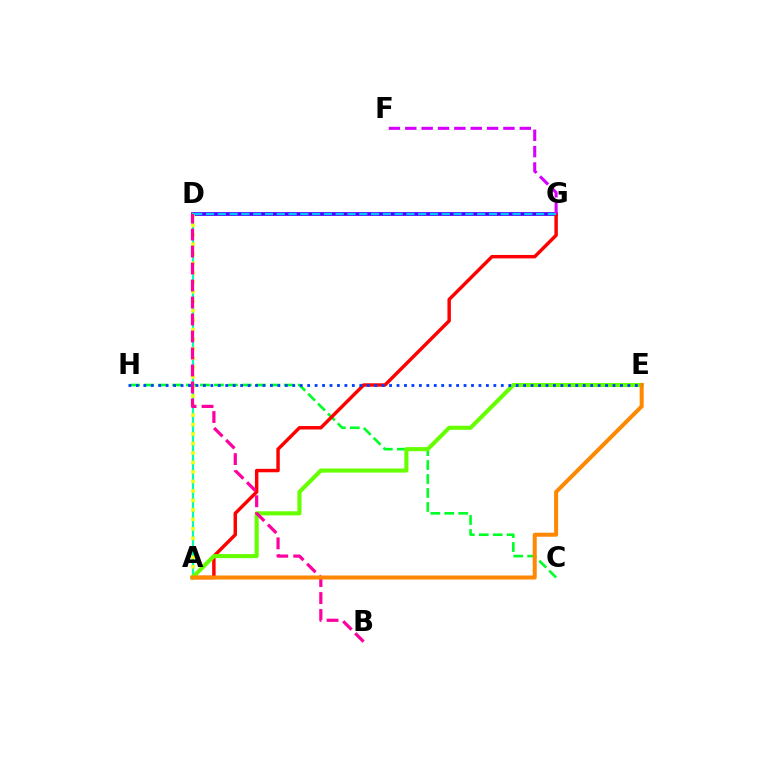{('C', 'H'): [{'color': '#00ff27', 'line_style': 'dashed', 'thickness': 1.9}], ('D', 'G'): [{'color': '#4f00ff', 'line_style': 'solid', 'thickness': 2.71}, {'color': '#00c7ff', 'line_style': 'dashed', 'thickness': 1.6}], ('A', 'D'): [{'color': '#00ffaf', 'line_style': 'solid', 'thickness': 1.57}, {'color': '#eeff00', 'line_style': 'dotted', 'thickness': 2.58}], ('A', 'G'): [{'color': '#ff0000', 'line_style': 'solid', 'thickness': 2.48}], ('A', 'E'): [{'color': '#66ff00', 'line_style': 'solid', 'thickness': 2.95}, {'color': '#ff8800', 'line_style': 'solid', 'thickness': 2.89}], ('F', 'G'): [{'color': '#d600ff', 'line_style': 'dashed', 'thickness': 2.22}], ('B', 'D'): [{'color': '#ff00a0', 'line_style': 'dashed', 'thickness': 2.31}], ('E', 'H'): [{'color': '#003fff', 'line_style': 'dotted', 'thickness': 2.02}]}